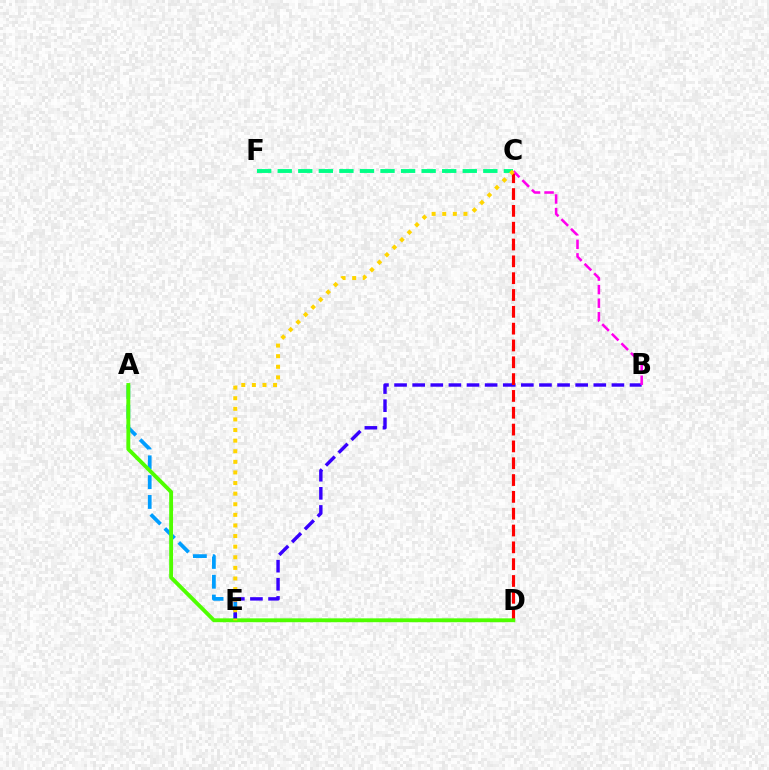{('A', 'E'): [{'color': '#009eff', 'line_style': 'dashed', 'thickness': 2.69}], ('B', 'E'): [{'color': '#3700ff', 'line_style': 'dashed', 'thickness': 2.46}], ('C', 'D'): [{'color': '#ff0000', 'line_style': 'dashed', 'thickness': 2.29}], ('C', 'F'): [{'color': '#00ff86', 'line_style': 'dashed', 'thickness': 2.79}], ('B', 'C'): [{'color': '#ff00ed', 'line_style': 'dashed', 'thickness': 1.84}], ('A', 'D'): [{'color': '#4fff00', 'line_style': 'solid', 'thickness': 2.78}], ('C', 'E'): [{'color': '#ffd500', 'line_style': 'dotted', 'thickness': 2.88}]}